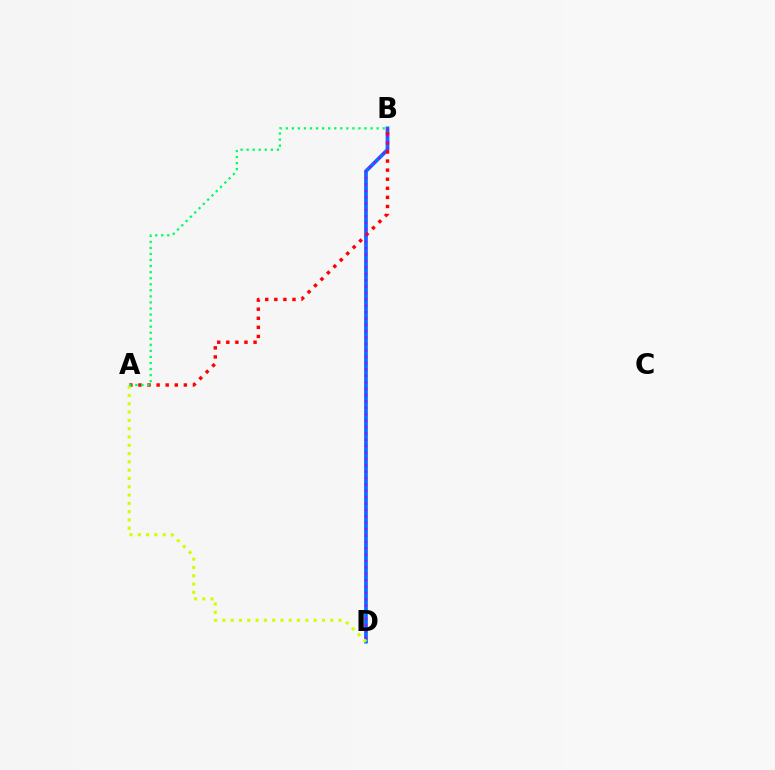{('B', 'D'): [{'color': '#0074ff', 'line_style': 'solid', 'thickness': 2.69}, {'color': '#b900ff', 'line_style': 'dotted', 'thickness': 1.73}], ('A', 'B'): [{'color': '#ff0000', 'line_style': 'dotted', 'thickness': 2.47}, {'color': '#00ff5c', 'line_style': 'dotted', 'thickness': 1.65}], ('A', 'D'): [{'color': '#d1ff00', 'line_style': 'dotted', 'thickness': 2.25}]}